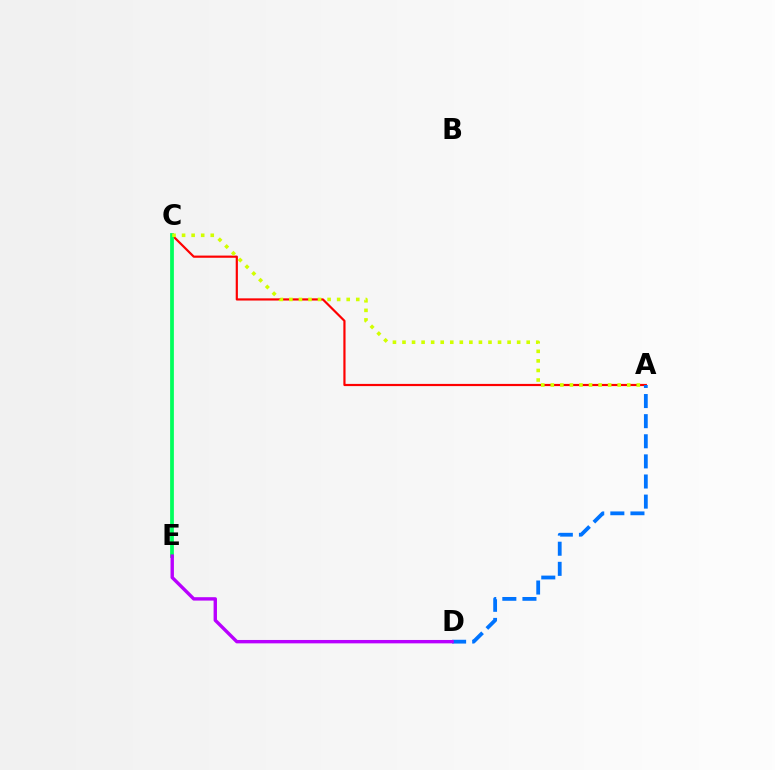{('A', 'C'): [{'color': '#ff0000', 'line_style': 'solid', 'thickness': 1.58}, {'color': '#d1ff00', 'line_style': 'dotted', 'thickness': 2.6}], ('A', 'D'): [{'color': '#0074ff', 'line_style': 'dashed', 'thickness': 2.73}], ('C', 'E'): [{'color': '#00ff5c', 'line_style': 'solid', 'thickness': 2.71}], ('D', 'E'): [{'color': '#b900ff', 'line_style': 'solid', 'thickness': 2.44}]}